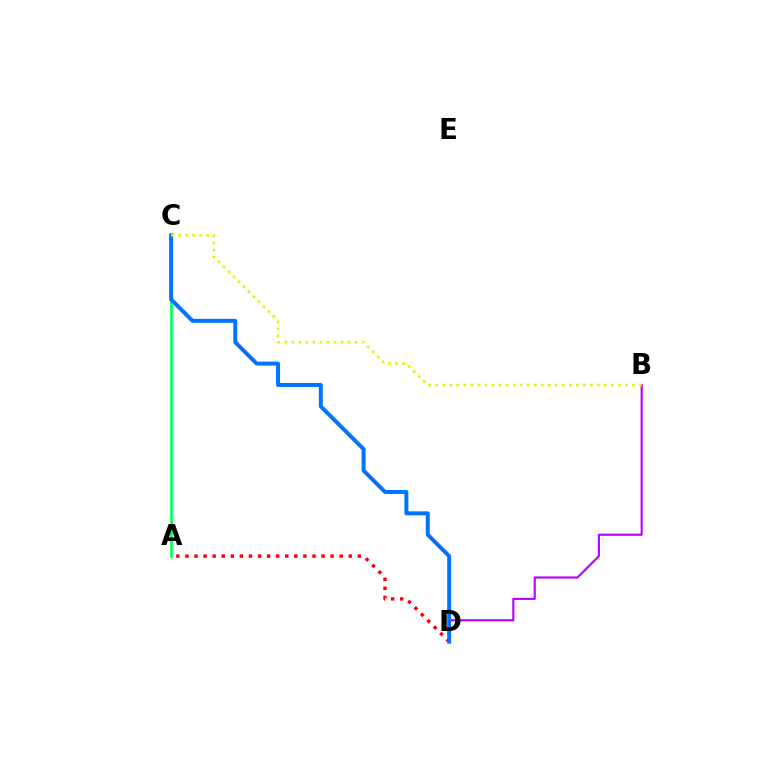{('A', 'D'): [{'color': '#ff0000', 'line_style': 'dotted', 'thickness': 2.47}], ('A', 'C'): [{'color': '#00ff5c', 'line_style': 'solid', 'thickness': 1.88}], ('B', 'D'): [{'color': '#b900ff', 'line_style': 'solid', 'thickness': 1.54}], ('C', 'D'): [{'color': '#0074ff', 'line_style': 'solid', 'thickness': 2.86}], ('B', 'C'): [{'color': '#d1ff00', 'line_style': 'dotted', 'thickness': 1.91}]}